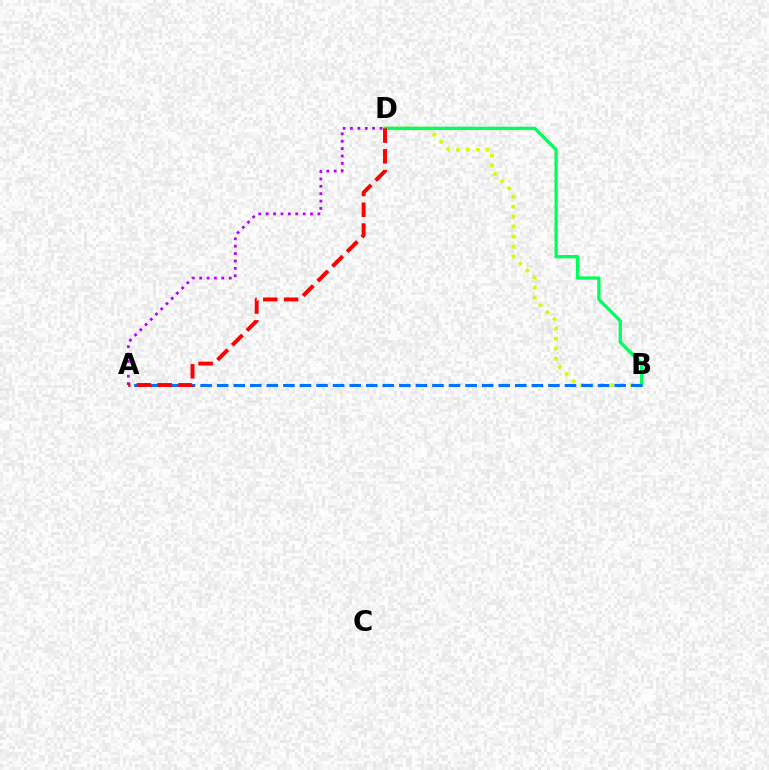{('A', 'D'): [{'color': '#b900ff', 'line_style': 'dotted', 'thickness': 2.01}, {'color': '#ff0000', 'line_style': 'dashed', 'thickness': 2.82}], ('B', 'D'): [{'color': '#d1ff00', 'line_style': 'dotted', 'thickness': 2.71}, {'color': '#00ff5c', 'line_style': 'solid', 'thickness': 2.37}], ('A', 'B'): [{'color': '#0074ff', 'line_style': 'dashed', 'thickness': 2.25}]}